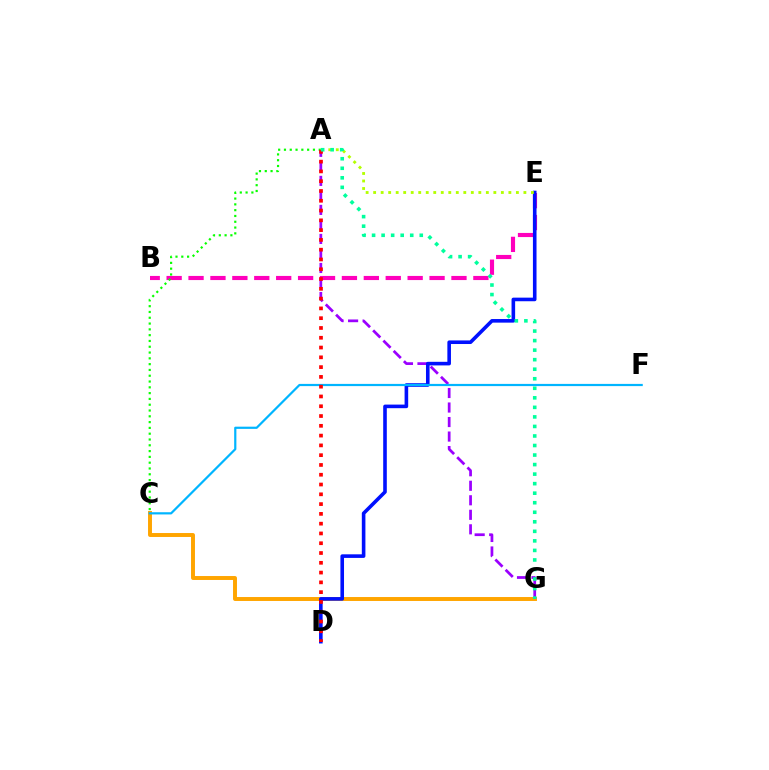{('B', 'E'): [{'color': '#ff00bd', 'line_style': 'dashed', 'thickness': 2.98}], ('C', 'G'): [{'color': '#ffa500', 'line_style': 'solid', 'thickness': 2.84}], ('A', 'G'): [{'color': '#9b00ff', 'line_style': 'dashed', 'thickness': 1.97}, {'color': '#00ff9d', 'line_style': 'dotted', 'thickness': 2.59}], ('D', 'E'): [{'color': '#0010ff', 'line_style': 'solid', 'thickness': 2.59}], ('A', 'C'): [{'color': '#08ff00', 'line_style': 'dotted', 'thickness': 1.57}], ('C', 'F'): [{'color': '#00b5ff', 'line_style': 'solid', 'thickness': 1.59}], ('A', 'E'): [{'color': '#b3ff00', 'line_style': 'dotted', 'thickness': 2.04}], ('A', 'D'): [{'color': '#ff0000', 'line_style': 'dotted', 'thickness': 2.66}]}